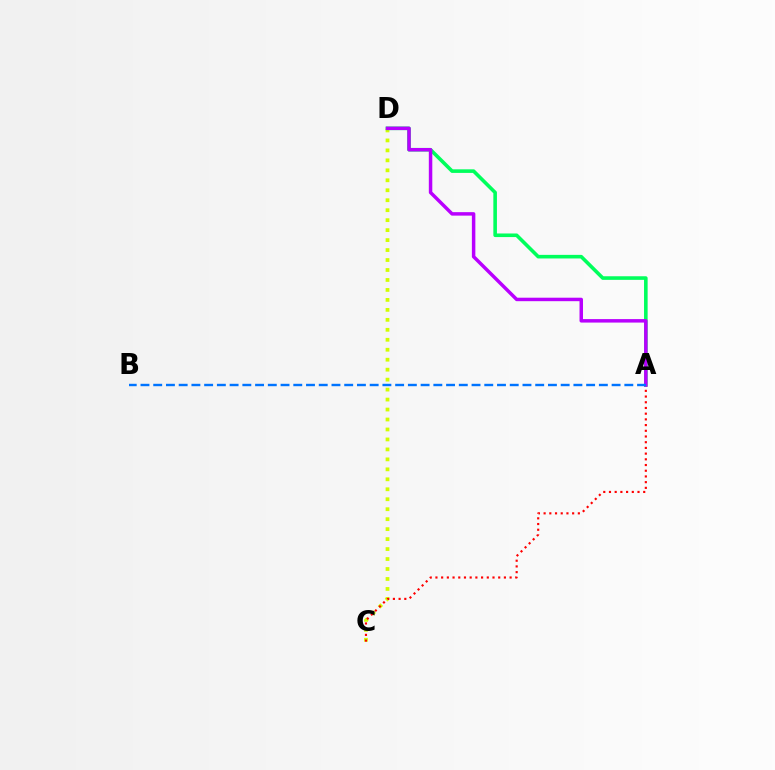{('C', 'D'): [{'color': '#d1ff00', 'line_style': 'dotted', 'thickness': 2.71}], ('A', 'D'): [{'color': '#00ff5c', 'line_style': 'solid', 'thickness': 2.59}, {'color': '#b900ff', 'line_style': 'solid', 'thickness': 2.5}], ('A', 'C'): [{'color': '#ff0000', 'line_style': 'dotted', 'thickness': 1.55}], ('A', 'B'): [{'color': '#0074ff', 'line_style': 'dashed', 'thickness': 1.73}]}